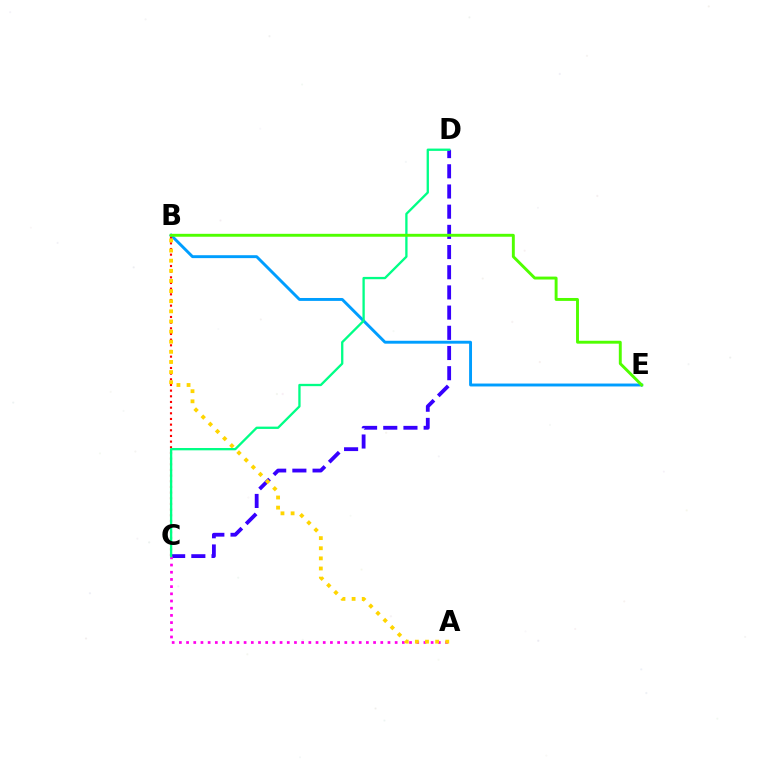{('B', 'E'): [{'color': '#009eff', 'line_style': 'solid', 'thickness': 2.1}, {'color': '#4fff00', 'line_style': 'solid', 'thickness': 2.1}], ('C', 'D'): [{'color': '#3700ff', 'line_style': 'dashed', 'thickness': 2.74}, {'color': '#00ff86', 'line_style': 'solid', 'thickness': 1.67}], ('A', 'C'): [{'color': '#ff00ed', 'line_style': 'dotted', 'thickness': 1.95}], ('B', 'C'): [{'color': '#ff0000', 'line_style': 'dotted', 'thickness': 1.54}], ('A', 'B'): [{'color': '#ffd500', 'line_style': 'dotted', 'thickness': 2.75}]}